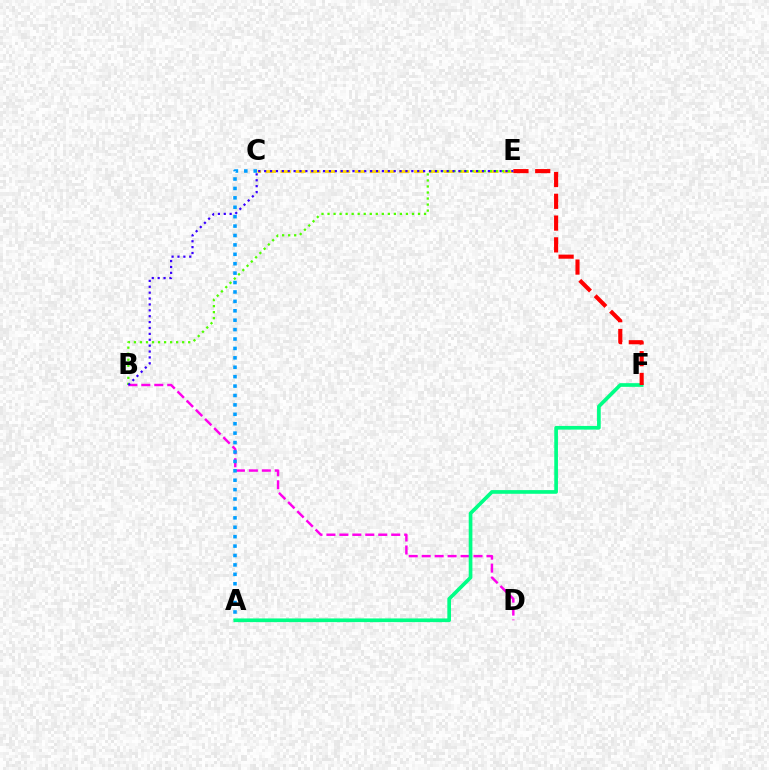{('B', 'D'): [{'color': '#ff00ed', 'line_style': 'dashed', 'thickness': 1.76}], ('C', 'E'): [{'color': '#ffd500', 'line_style': 'dashed', 'thickness': 2.02}], ('A', 'C'): [{'color': '#009eff', 'line_style': 'dotted', 'thickness': 2.56}], ('A', 'F'): [{'color': '#00ff86', 'line_style': 'solid', 'thickness': 2.65}], ('E', 'F'): [{'color': '#ff0000', 'line_style': 'dashed', 'thickness': 2.96}], ('B', 'E'): [{'color': '#4fff00', 'line_style': 'dotted', 'thickness': 1.64}, {'color': '#3700ff', 'line_style': 'dotted', 'thickness': 1.6}]}